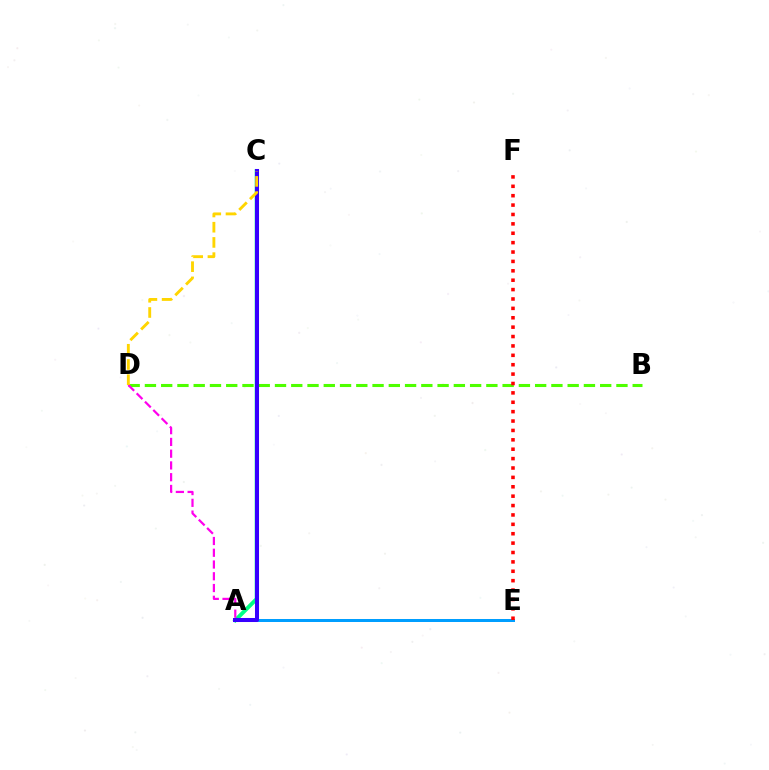{('A', 'E'): [{'color': '#009eff', 'line_style': 'solid', 'thickness': 2.16}], ('B', 'D'): [{'color': '#4fff00', 'line_style': 'dashed', 'thickness': 2.21}], ('A', 'C'): [{'color': '#00ff86', 'line_style': 'solid', 'thickness': 2.81}, {'color': '#3700ff', 'line_style': 'solid', 'thickness': 2.91}], ('E', 'F'): [{'color': '#ff0000', 'line_style': 'dotted', 'thickness': 2.55}], ('A', 'D'): [{'color': '#ff00ed', 'line_style': 'dashed', 'thickness': 1.6}], ('C', 'D'): [{'color': '#ffd500', 'line_style': 'dashed', 'thickness': 2.07}]}